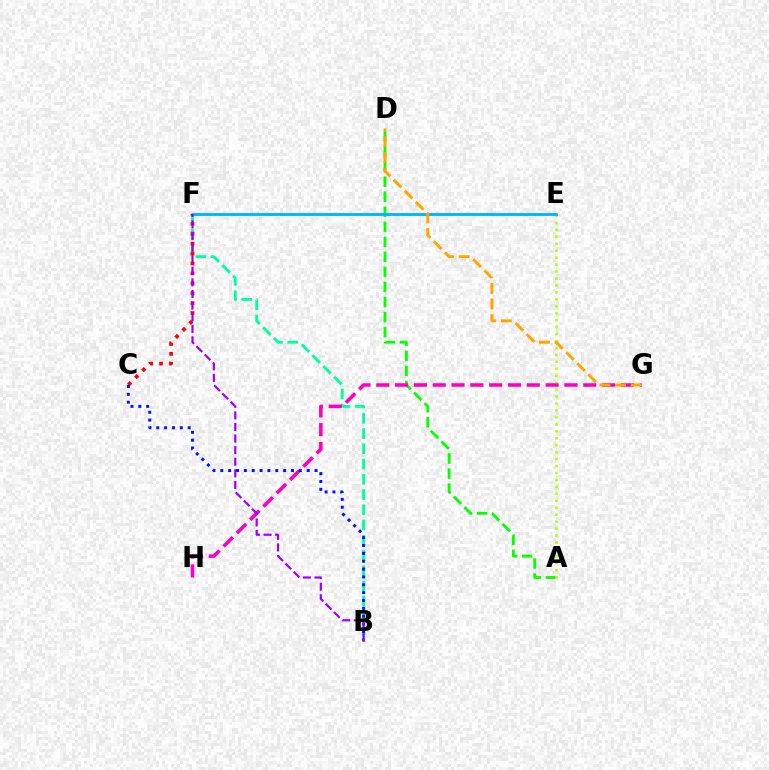{('A', 'D'): [{'color': '#08ff00', 'line_style': 'dashed', 'thickness': 2.04}], ('A', 'E'): [{'color': '#b3ff00', 'line_style': 'dotted', 'thickness': 1.89}], ('B', 'F'): [{'color': '#00ff9d', 'line_style': 'dashed', 'thickness': 2.07}, {'color': '#9b00ff', 'line_style': 'dashed', 'thickness': 1.57}], ('C', 'F'): [{'color': '#ff0000', 'line_style': 'dotted', 'thickness': 2.7}], ('G', 'H'): [{'color': '#ff00bd', 'line_style': 'dashed', 'thickness': 2.56}], ('E', 'F'): [{'color': '#00b5ff', 'line_style': 'solid', 'thickness': 2.06}], ('D', 'G'): [{'color': '#ffa500', 'line_style': 'dashed', 'thickness': 2.12}], ('B', 'C'): [{'color': '#0010ff', 'line_style': 'dotted', 'thickness': 2.13}]}